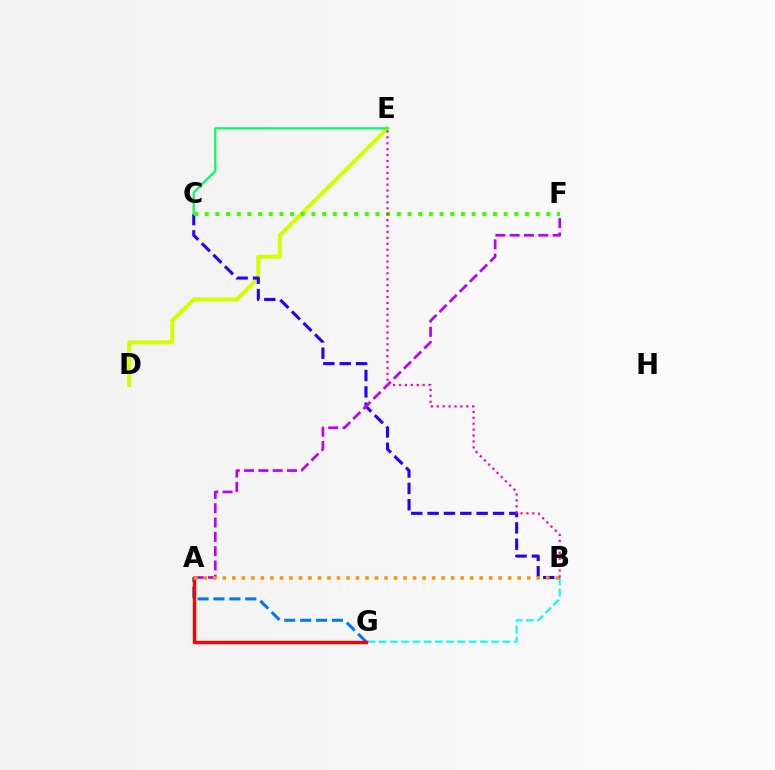{('B', 'G'): [{'color': '#00fff6', 'line_style': 'dashed', 'thickness': 1.53}], ('D', 'E'): [{'color': '#d1ff00', 'line_style': 'solid', 'thickness': 2.87}], ('A', 'G'): [{'color': '#0074ff', 'line_style': 'dashed', 'thickness': 2.16}, {'color': '#ff0000', 'line_style': 'solid', 'thickness': 2.43}], ('B', 'C'): [{'color': '#2500ff', 'line_style': 'dashed', 'thickness': 2.22}], ('A', 'F'): [{'color': '#b900ff', 'line_style': 'dashed', 'thickness': 1.94}], ('A', 'B'): [{'color': '#ff9400', 'line_style': 'dotted', 'thickness': 2.58}], ('C', 'E'): [{'color': '#00ff5c', 'line_style': 'solid', 'thickness': 1.58}], ('C', 'F'): [{'color': '#3dff00', 'line_style': 'dotted', 'thickness': 2.9}], ('B', 'E'): [{'color': '#ff00ac', 'line_style': 'dotted', 'thickness': 1.61}]}